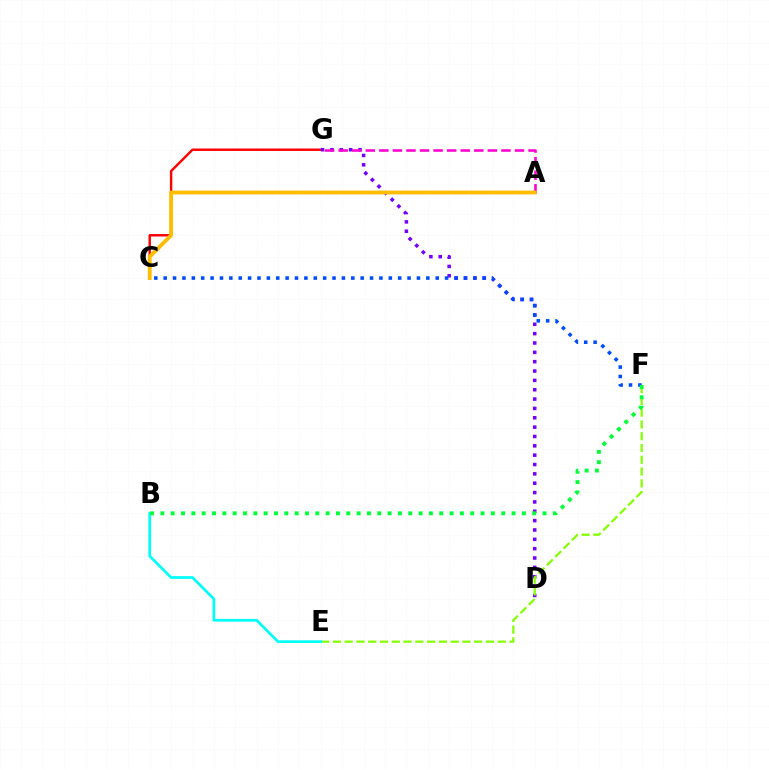{('C', 'G'): [{'color': '#ff0000', 'line_style': 'solid', 'thickness': 1.75}], ('D', 'G'): [{'color': '#7200ff', 'line_style': 'dotted', 'thickness': 2.54}], ('E', 'F'): [{'color': '#84ff00', 'line_style': 'dashed', 'thickness': 1.6}], ('B', 'E'): [{'color': '#00fff6', 'line_style': 'solid', 'thickness': 1.96}], ('C', 'F'): [{'color': '#004bff', 'line_style': 'dotted', 'thickness': 2.55}], ('B', 'F'): [{'color': '#00ff39', 'line_style': 'dotted', 'thickness': 2.81}], ('A', 'G'): [{'color': '#ff00cf', 'line_style': 'dashed', 'thickness': 1.84}], ('A', 'C'): [{'color': '#ffbd00', 'line_style': 'solid', 'thickness': 2.77}]}